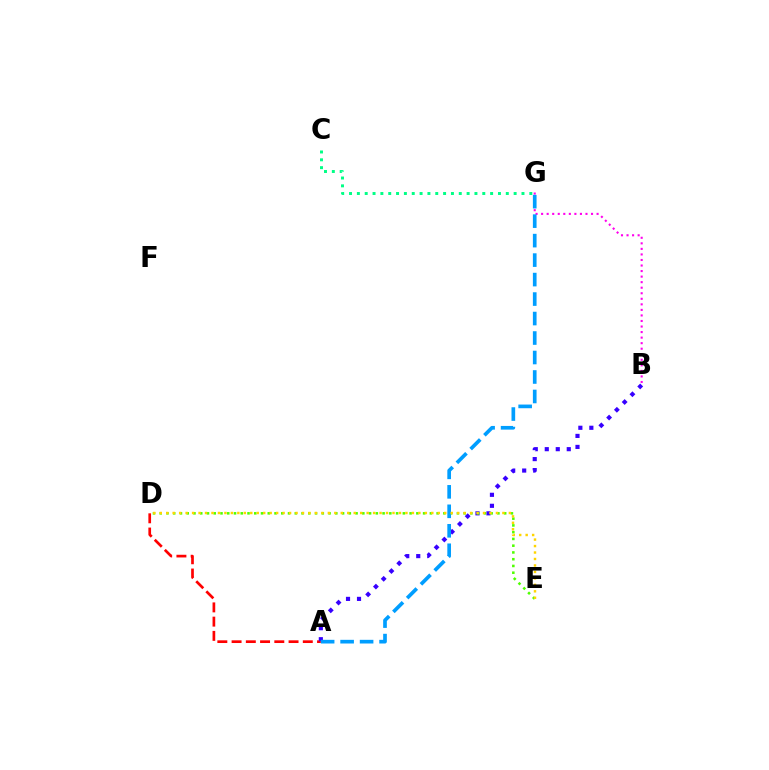{('B', 'G'): [{'color': '#ff00ed', 'line_style': 'dotted', 'thickness': 1.51}], ('A', 'D'): [{'color': '#ff0000', 'line_style': 'dashed', 'thickness': 1.93}], ('A', 'B'): [{'color': '#3700ff', 'line_style': 'dotted', 'thickness': 2.99}], ('C', 'G'): [{'color': '#00ff86', 'line_style': 'dotted', 'thickness': 2.13}], ('D', 'E'): [{'color': '#4fff00', 'line_style': 'dotted', 'thickness': 1.84}, {'color': '#ffd500', 'line_style': 'dotted', 'thickness': 1.76}], ('A', 'G'): [{'color': '#009eff', 'line_style': 'dashed', 'thickness': 2.65}]}